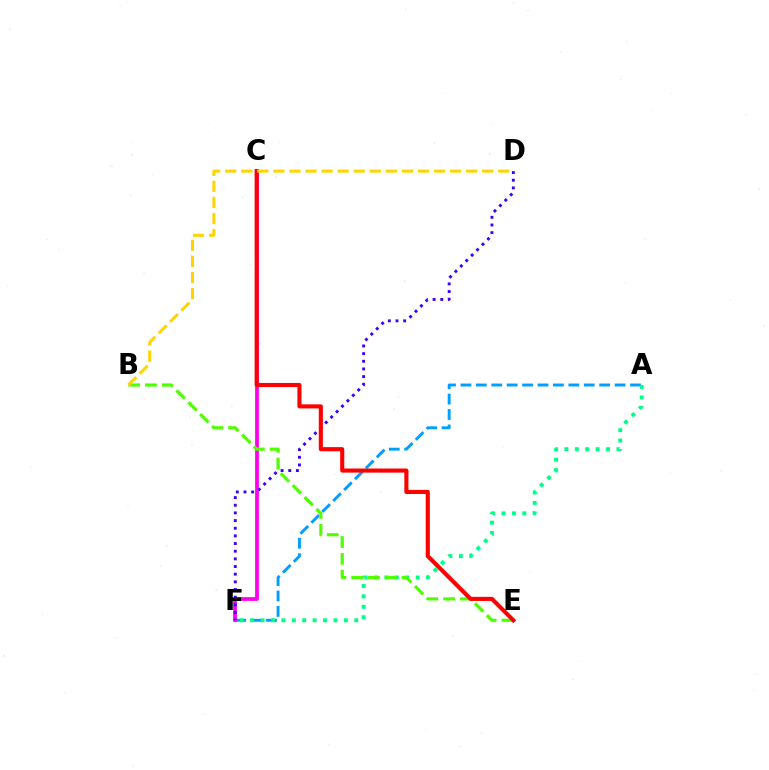{('A', 'F'): [{'color': '#009eff', 'line_style': 'dashed', 'thickness': 2.09}, {'color': '#00ff86', 'line_style': 'dotted', 'thickness': 2.83}], ('C', 'F'): [{'color': '#ff00ed', 'line_style': 'solid', 'thickness': 2.71}], ('D', 'F'): [{'color': '#3700ff', 'line_style': 'dotted', 'thickness': 2.08}], ('B', 'E'): [{'color': '#4fff00', 'line_style': 'dashed', 'thickness': 2.28}], ('C', 'E'): [{'color': '#ff0000', 'line_style': 'solid', 'thickness': 2.95}], ('B', 'D'): [{'color': '#ffd500', 'line_style': 'dashed', 'thickness': 2.18}]}